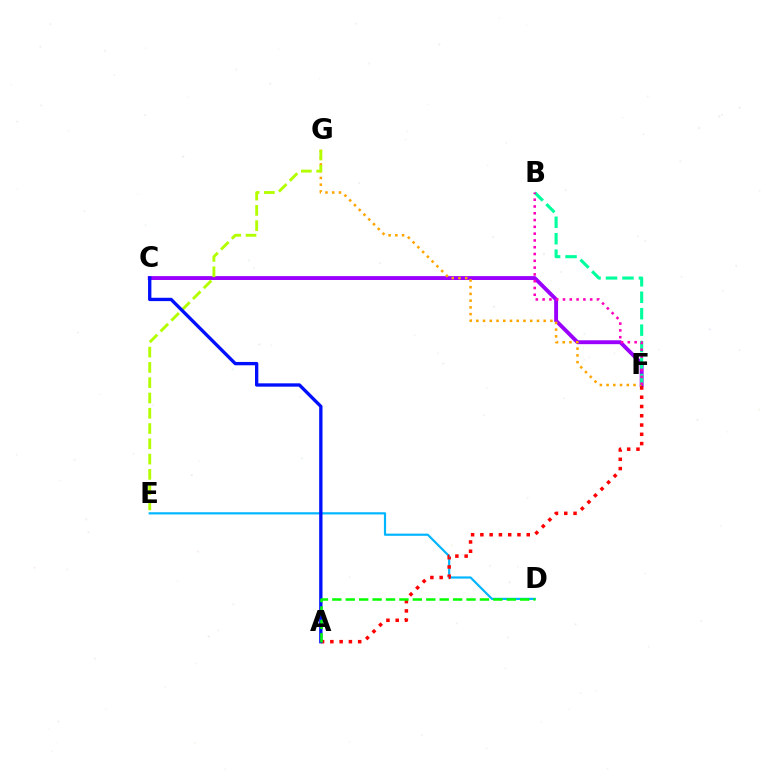{('C', 'F'): [{'color': '#9b00ff', 'line_style': 'solid', 'thickness': 2.8}], ('F', 'G'): [{'color': '#ffa500', 'line_style': 'dotted', 'thickness': 1.83}], ('E', 'G'): [{'color': '#b3ff00', 'line_style': 'dashed', 'thickness': 2.08}], ('D', 'E'): [{'color': '#00b5ff', 'line_style': 'solid', 'thickness': 1.57}], ('B', 'F'): [{'color': '#00ff9d', 'line_style': 'dashed', 'thickness': 2.23}, {'color': '#ff00bd', 'line_style': 'dotted', 'thickness': 1.85}], ('A', 'F'): [{'color': '#ff0000', 'line_style': 'dotted', 'thickness': 2.52}], ('A', 'C'): [{'color': '#0010ff', 'line_style': 'solid', 'thickness': 2.4}], ('A', 'D'): [{'color': '#08ff00', 'line_style': 'dashed', 'thickness': 1.82}]}